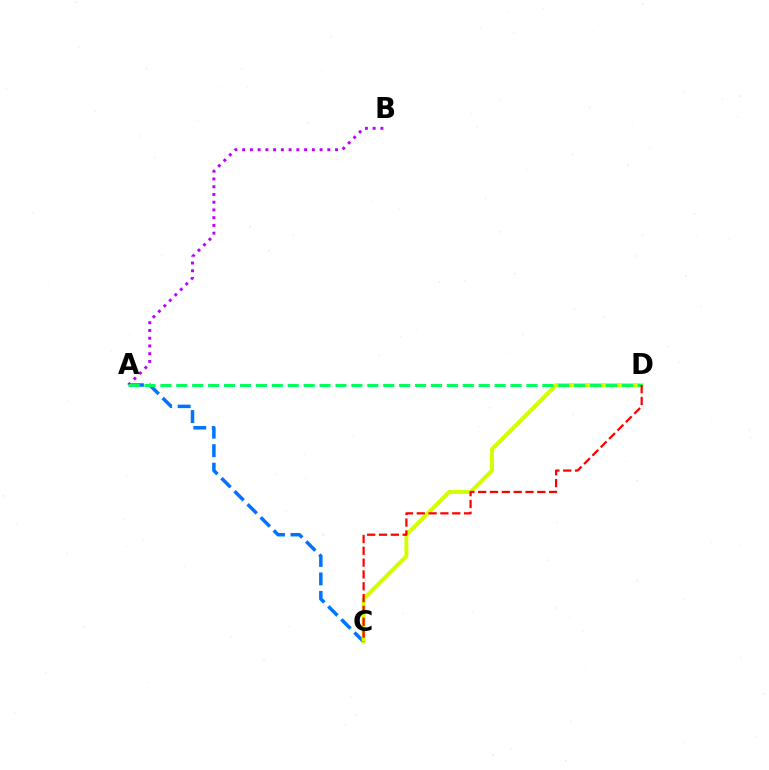{('A', 'B'): [{'color': '#b900ff', 'line_style': 'dotted', 'thickness': 2.1}], ('A', 'C'): [{'color': '#0074ff', 'line_style': 'dashed', 'thickness': 2.51}], ('C', 'D'): [{'color': '#d1ff00', 'line_style': 'solid', 'thickness': 2.84}, {'color': '#ff0000', 'line_style': 'dashed', 'thickness': 1.61}], ('A', 'D'): [{'color': '#00ff5c', 'line_style': 'dashed', 'thickness': 2.16}]}